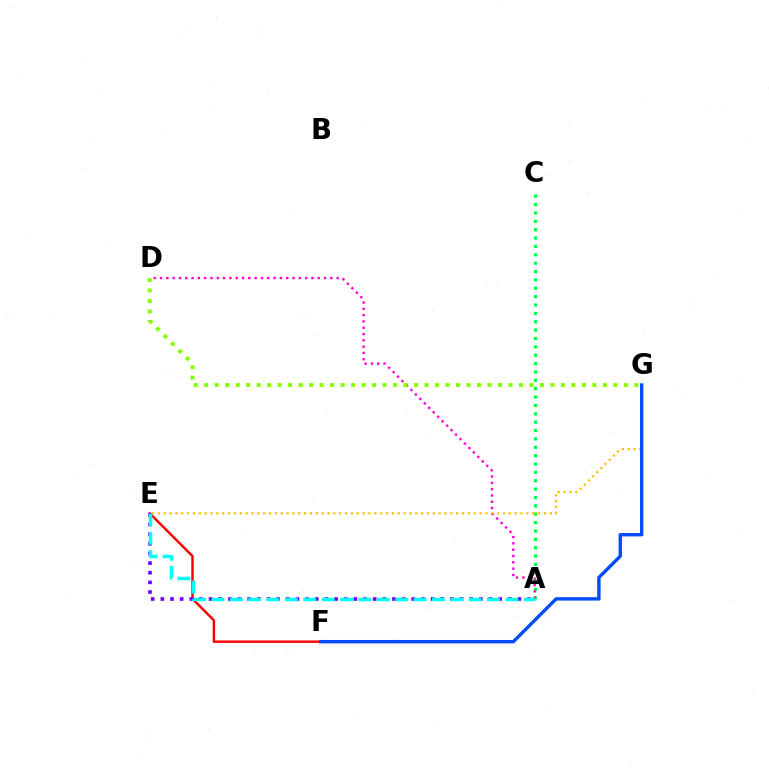{('E', 'F'): [{'color': '#ff0000', 'line_style': 'solid', 'thickness': 1.76}], ('A', 'E'): [{'color': '#7200ff', 'line_style': 'dotted', 'thickness': 2.62}, {'color': '#00fff6', 'line_style': 'dashed', 'thickness': 2.5}], ('A', 'C'): [{'color': '#00ff39', 'line_style': 'dotted', 'thickness': 2.27}], ('A', 'D'): [{'color': '#ff00cf', 'line_style': 'dotted', 'thickness': 1.71}], ('E', 'G'): [{'color': '#ffbd00', 'line_style': 'dotted', 'thickness': 1.59}], ('F', 'G'): [{'color': '#004bff', 'line_style': 'solid', 'thickness': 2.44}], ('D', 'G'): [{'color': '#84ff00', 'line_style': 'dotted', 'thickness': 2.85}]}